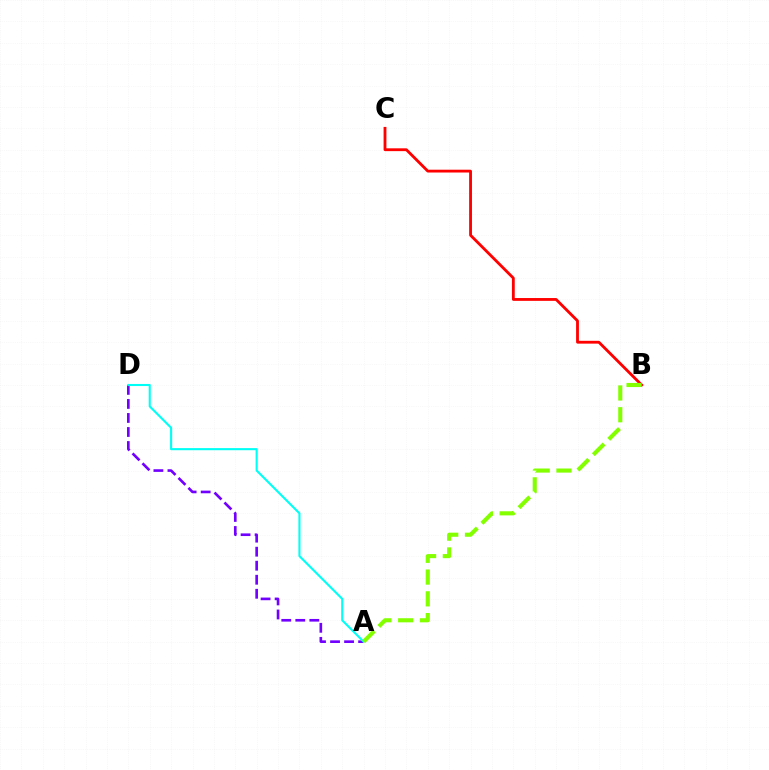{('B', 'C'): [{'color': '#ff0000', 'line_style': 'solid', 'thickness': 2.03}], ('A', 'D'): [{'color': '#7200ff', 'line_style': 'dashed', 'thickness': 1.91}, {'color': '#00fff6', 'line_style': 'solid', 'thickness': 1.51}], ('A', 'B'): [{'color': '#84ff00', 'line_style': 'dashed', 'thickness': 2.96}]}